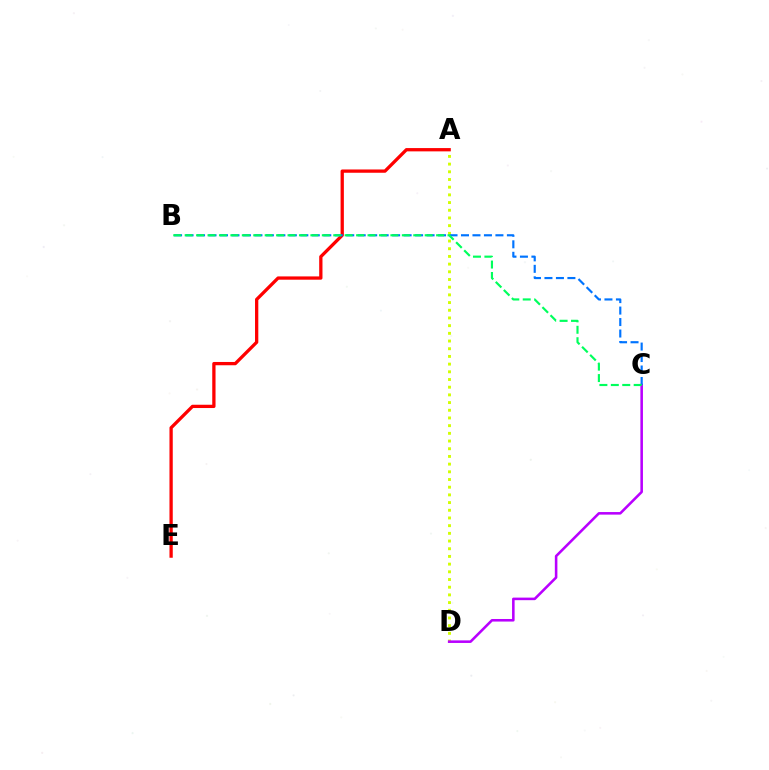{('A', 'E'): [{'color': '#ff0000', 'line_style': 'solid', 'thickness': 2.37}], ('A', 'D'): [{'color': '#d1ff00', 'line_style': 'dotted', 'thickness': 2.09}], ('C', 'D'): [{'color': '#b900ff', 'line_style': 'solid', 'thickness': 1.85}], ('B', 'C'): [{'color': '#0074ff', 'line_style': 'dashed', 'thickness': 1.56}, {'color': '#00ff5c', 'line_style': 'dashed', 'thickness': 1.55}]}